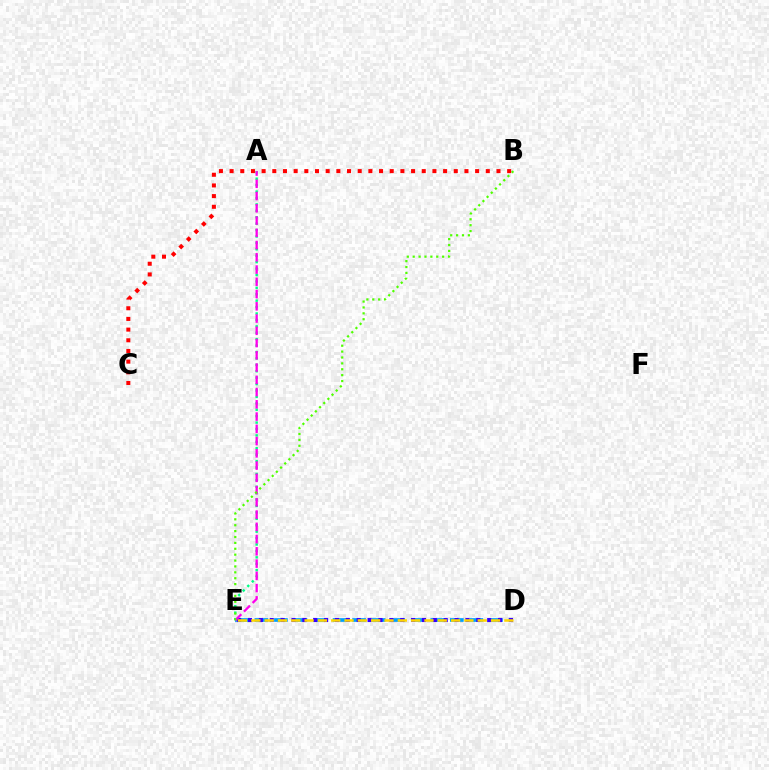{('D', 'E'): [{'color': '#009eff', 'line_style': 'dashed', 'thickness': 2.66}, {'color': '#3700ff', 'line_style': 'dotted', 'thickness': 2.95}, {'color': '#ffd500', 'line_style': 'dashed', 'thickness': 1.81}], ('A', 'E'): [{'color': '#00ff86', 'line_style': 'dotted', 'thickness': 1.74}, {'color': '#ff00ed', 'line_style': 'dashed', 'thickness': 1.66}], ('B', 'E'): [{'color': '#4fff00', 'line_style': 'dotted', 'thickness': 1.6}], ('B', 'C'): [{'color': '#ff0000', 'line_style': 'dotted', 'thickness': 2.9}]}